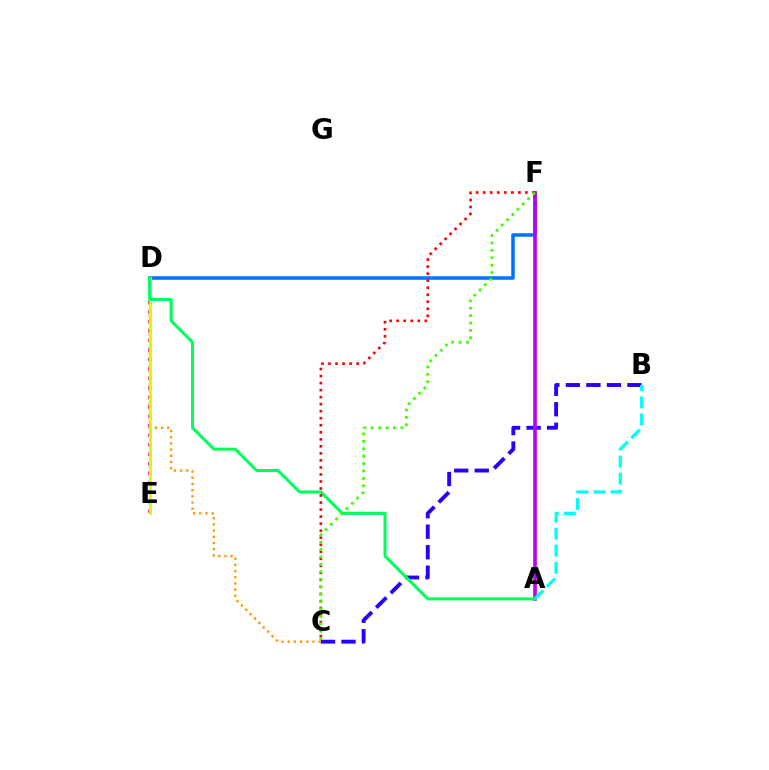{('D', 'E'): [{'color': '#ff00ac', 'line_style': 'dotted', 'thickness': 2.58}, {'color': '#d1ff00', 'line_style': 'solid', 'thickness': 2.07}], ('B', 'C'): [{'color': '#2500ff', 'line_style': 'dashed', 'thickness': 2.79}], ('C', 'D'): [{'color': '#ff9400', 'line_style': 'dotted', 'thickness': 1.68}], ('D', 'F'): [{'color': '#0074ff', 'line_style': 'solid', 'thickness': 2.56}], ('A', 'F'): [{'color': '#b900ff', 'line_style': 'solid', 'thickness': 2.61}], ('A', 'B'): [{'color': '#00fff6', 'line_style': 'dashed', 'thickness': 2.31}], ('A', 'D'): [{'color': '#00ff5c', 'line_style': 'solid', 'thickness': 2.18}], ('C', 'F'): [{'color': '#ff0000', 'line_style': 'dotted', 'thickness': 1.91}, {'color': '#3dff00', 'line_style': 'dotted', 'thickness': 2.01}]}